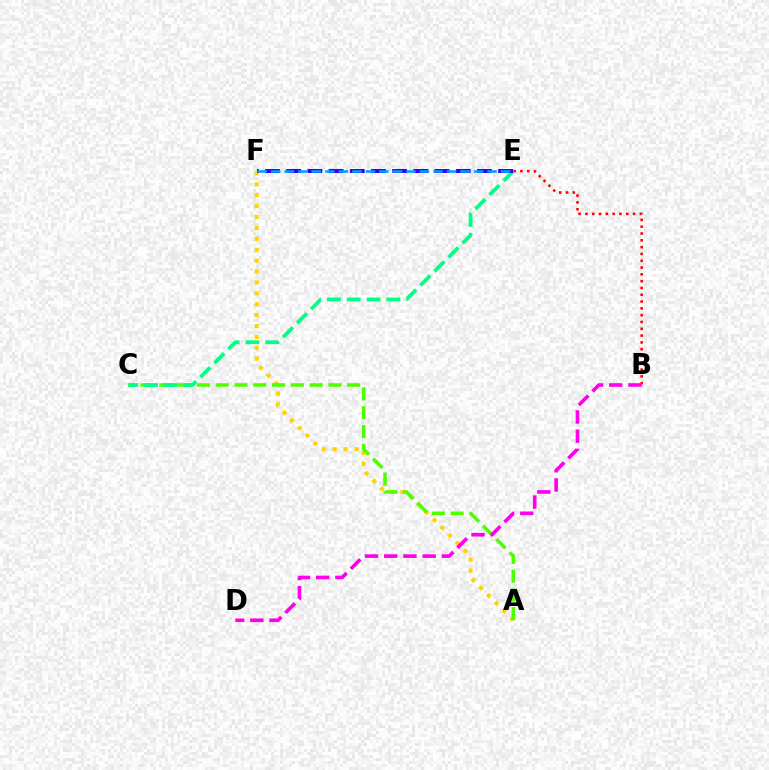{('B', 'E'): [{'color': '#ff0000', 'line_style': 'dotted', 'thickness': 1.85}], ('A', 'F'): [{'color': '#ffd500', 'line_style': 'dotted', 'thickness': 2.96}], ('A', 'C'): [{'color': '#4fff00', 'line_style': 'dashed', 'thickness': 2.55}], ('C', 'E'): [{'color': '#00ff86', 'line_style': 'dashed', 'thickness': 2.7}], ('B', 'D'): [{'color': '#ff00ed', 'line_style': 'dashed', 'thickness': 2.61}], ('E', 'F'): [{'color': '#3700ff', 'line_style': 'dashed', 'thickness': 2.88}, {'color': '#009eff', 'line_style': 'dashed', 'thickness': 1.84}]}